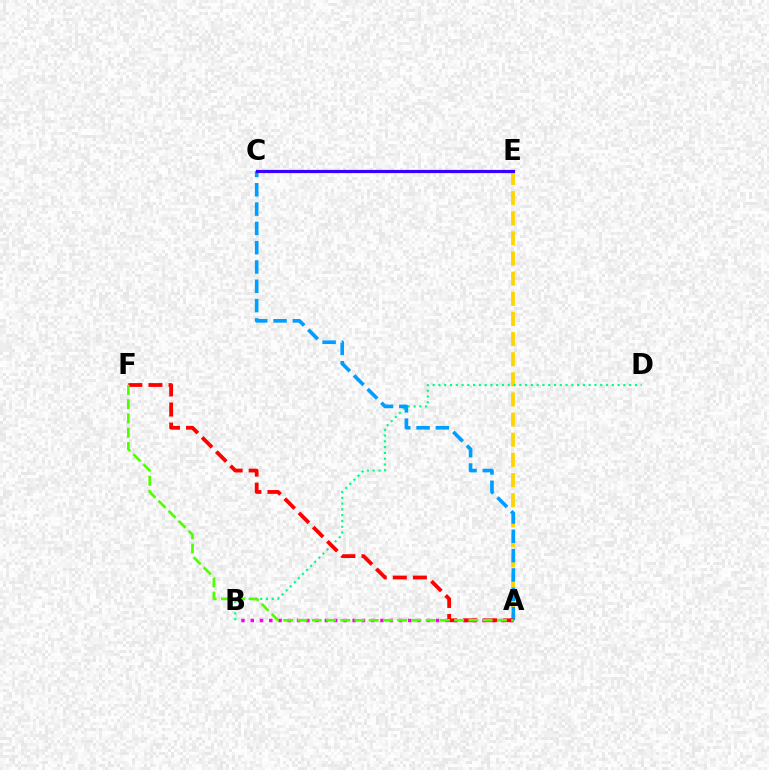{('A', 'E'): [{'color': '#ffd500', 'line_style': 'dashed', 'thickness': 2.73}], ('B', 'D'): [{'color': '#00ff86', 'line_style': 'dotted', 'thickness': 1.57}], ('A', 'B'): [{'color': '#ff00ed', 'line_style': 'dotted', 'thickness': 2.52}], ('A', 'C'): [{'color': '#009eff', 'line_style': 'dashed', 'thickness': 2.62}], ('C', 'E'): [{'color': '#3700ff', 'line_style': 'solid', 'thickness': 2.3}], ('A', 'F'): [{'color': '#ff0000', 'line_style': 'dashed', 'thickness': 2.73}, {'color': '#4fff00', 'line_style': 'dashed', 'thickness': 1.93}]}